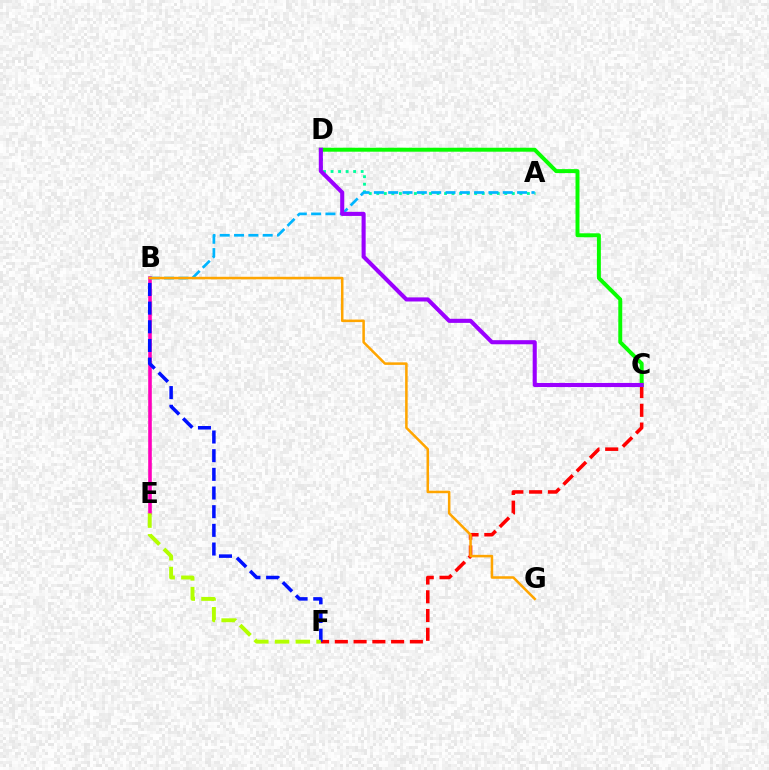{('B', 'E'): [{'color': '#ff00bd', 'line_style': 'solid', 'thickness': 2.59}], ('A', 'D'): [{'color': '#00ff9d', 'line_style': 'dotted', 'thickness': 2.05}], ('C', 'F'): [{'color': '#ff0000', 'line_style': 'dashed', 'thickness': 2.55}], ('A', 'B'): [{'color': '#00b5ff', 'line_style': 'dashed', 'thickness': 1.95}], ('C', 'D'): [{'color': '#08ff00', 'line_style': 'solid', 'thickness': 2.85}, {'color': '#9b00ff', 'line_style': 'solid', 'thickness': 2.94}], ('B', 'F'): [{'color': '#0010ff', 'line_style': 'dashed', 'thickness': 2.54}], ('E', 'F'): [{'color': '#b3ff00', 'line_style': 'dashed', 'thickness': 2.82}], ('B', 'G'): [{'color': '#ffa500', 'line_style': 'solid', 'thickness': 1.82}]}